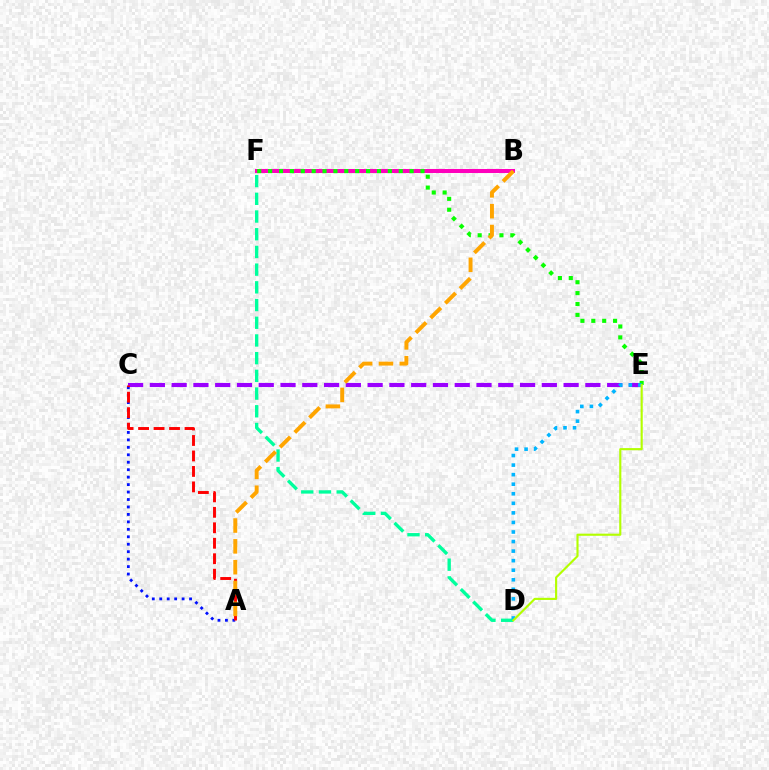{('C', 'E'): [{'color': '#9b00ff', 'line_style': 'dashed', 'thickness': 2.96}], ('B', 'F'): [{'color': '#ff00bd', 'line_style': 'solid', 'thickness': 2.9}], ('D', 'F'): [{'color': '#00ff9d', 'line_style': 'dashed', 'thickness': 2.41}], ('E', 'F'): [{'color': '#08ff00', 'line_style': 'dotted', 'thickness': 2.96}], ('A', 'C'): [{'color': '#0010ff', 'line_style': 'dotted', 'thickness': 2.03}, {'color': '#ff0000', 'line_style': 'dashed', 'thickness': 2.1}], ('A', 'B'): [{'color': '#ffa500', 'line_style': 'dashed', 'thickness': 2.83}], ('D', 'E'): [{'color': '#00b5ff', 'line_style': 'dotted', 'thickness': 2.6}, {'color': '#b3ff00', 'line_style': 'solid', 'thickness': 1.54}]}